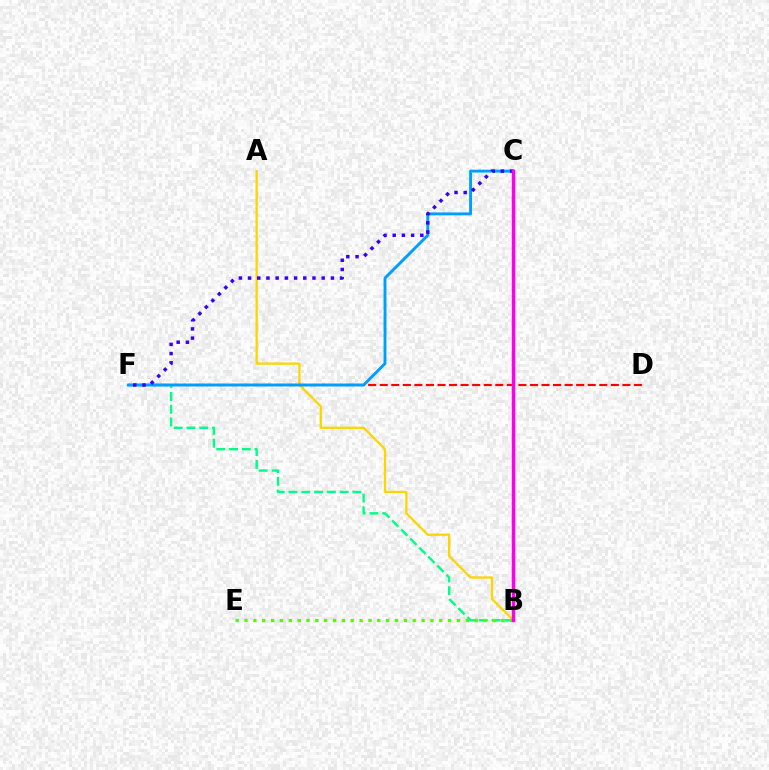{('B', 'F'): [{'color': '#00ff86', 'line_style': 'dashed', 'thickness': 1.74}], ('A', 'B'): [{'color': '#ffd500', 'line_style': 'solid', 'thickness': 1.66}], ('D', 'F'): [{'color': '#ff0000', 'line_style': 'dashed', 'thickness': 1.57}], ('C', 'F'): [{'color': '#009eff', 'line_style': 'solid', 'thickness': 2.08}, {'color': '#3700ff', 'line_style': 'dotted', 'thickness': 2.5}], ('B', 'E'): [{'color': '#4fff00', 'line_style': 'dotted', 'thickness': 2.41}], ('B', 'C'): [{'color': '#ff00ed', 'line_style': 'solid', 'thickness': 2.5}]}